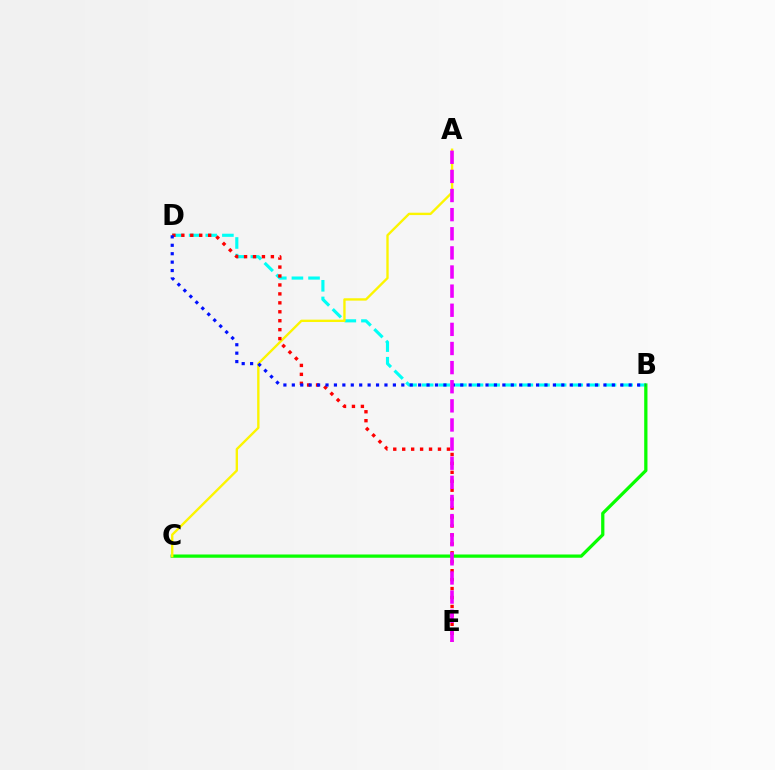{('B', 'D'): [{'color': '#00fff6', 'line_style': 'dashed', 'thickness': 2.26}, {'color': '#0010ff', 'line_style': 'dotted', 'thickness': 2.29}], ('B', 'C'): [{'color': '#08ff00', 'line_style': 'solid', 'thickness': 2.34}], ('A', 'C'): [{'color': '#fcf500', 'line_style': 'solid', 'thickness': 1.7}], ('D', 'E'): [{'color': '#ff0000', 'line_style': 'dotted', 'thickness': 2.43}], ('A', 'E'): [{'color': '#ee00ff', 'line_style': 'dashed', 'thickness': 2.6}]}